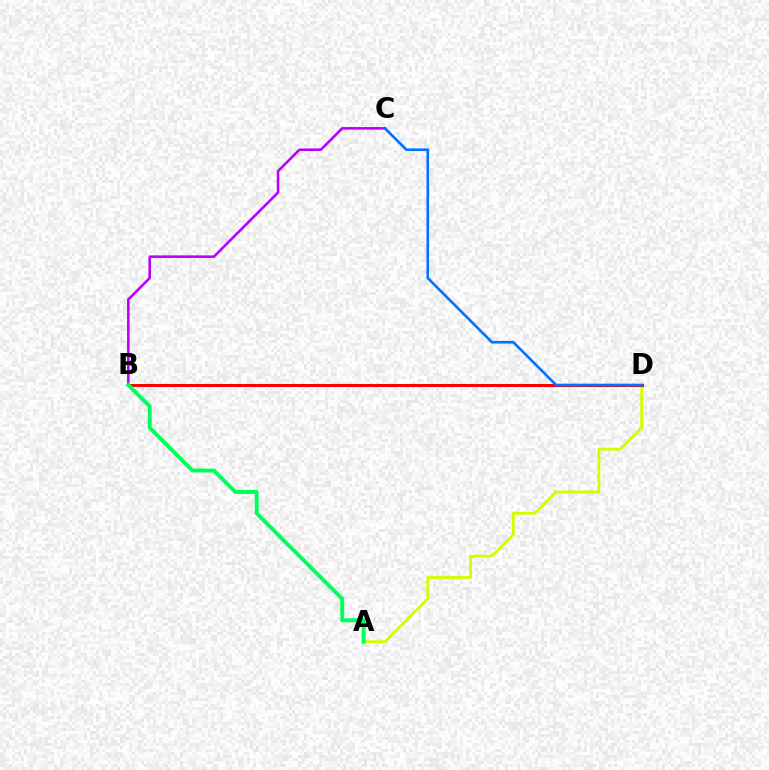{('A', 'D'): [{'color': '#d1ff00', 'line_style': 'solid', 'thickness': 2.03}], ('B', 'C'): [{'color': '#b900ff', 'line_style': 'solid', 'thickness': 1.85}], ('B', 'D'): [{'color': '#ff0000', 'line_style': 'solid', 'thickness': 2.17}], ('A', 'B'): [{'color': '#00ff5c', 'line_style': 'solid', 'thickness': 2.82}], ('C', 'D'): [{'color': '#0074ff', 'line_style': 'solid', 'thickness': 1.91}]}